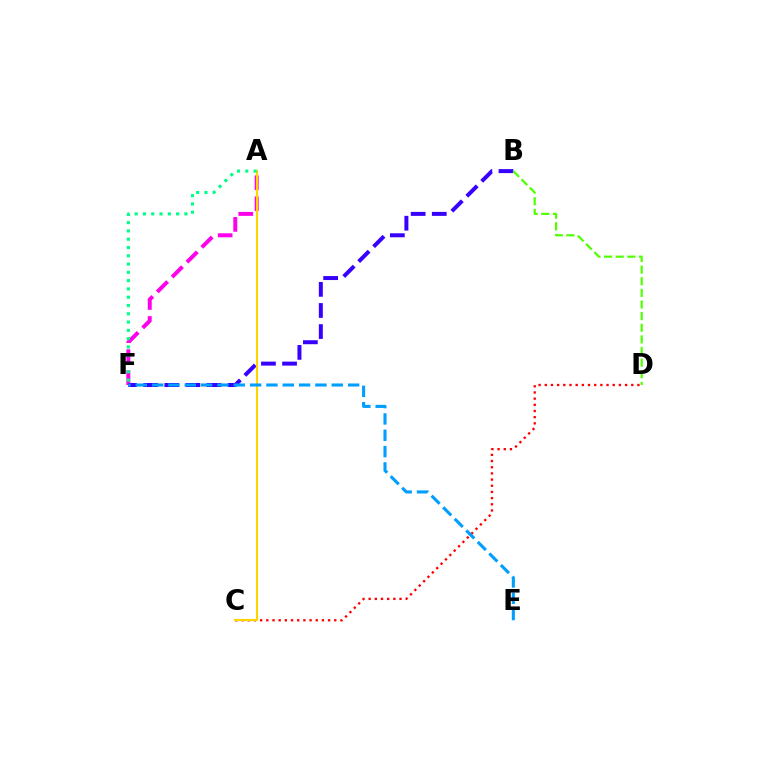{('C', 'D'): [{'color': '#ff0000', 'line_style': 'dotted', 'thickness': 1.68}], ('A', 'F'): [{'color': '#ff00ed', 'line_style': 'dashed', 'thickness': 2.85}, {'color': '#00ff86', 'line_style': 'dotted', 'thickness': 2.25}], ('B', 'F'): [{'color': '#3700ff', 'line_style': 'dashed', 'thickness': 2.87}], ('A', 'C'): [{'color': '#ffd500', 'line_style': 'solid', 'thickness': 1.51}], ('E', 'F'): [{'color': '#009eff', 'line_style': 'dashed', 'thickness': 2.22}], ('B', 'D'): [{'color': '#4fff00', 'line_style': 'dashed', 'thickness': 1.58}]}